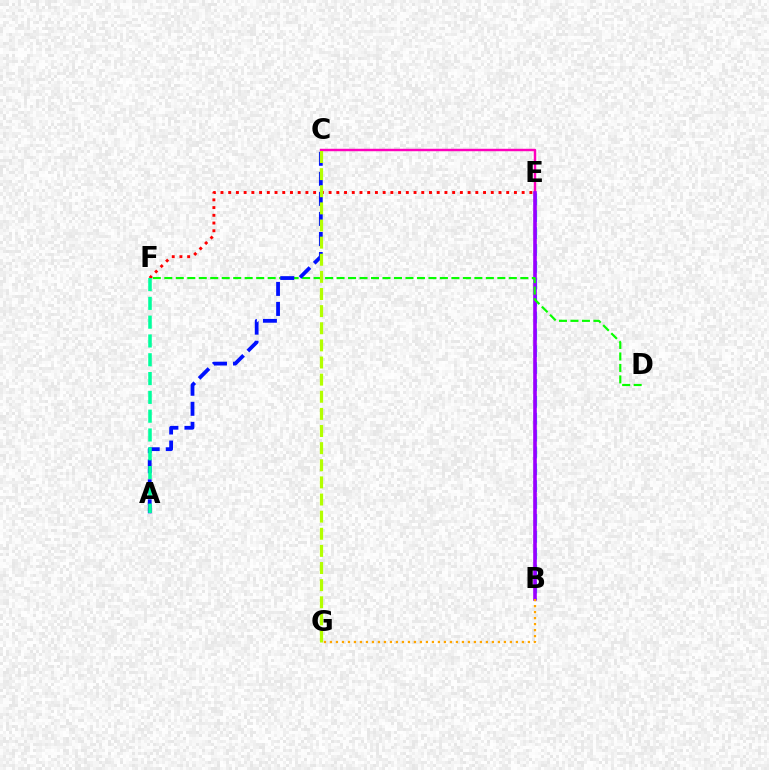{('B', 'E'): [{'color': '#00b5ff', 'line_style': 'dashed', 'thickness': 2.29}, {'color': '#9b00ff', 'line_style': 'solid', 'thickness': 2.6}], ('C', 'E'): [{'color': '#ff00bd', 'line_style': 'solid', 'thickness': 1.76}], ('B', 'G'): [{'color': '#ffa500', 'line_style': 'dotted', 'thickness': 1.63}], ('D', 'F'): [{'color': '#08ff00', 'line_style': 'dashed', 'thickness': 1.56}], ('E', 'F'): [{'color': '#ff0000', 'line_style': 'dotted', 'thickness': 2.1}], ('A', 'C'): [{'color': '#0010ff', 'line_style': 'dashed', 'thickness': 2.72}], ('C', 'G'): [{'color': '#b3ff00', 'line_style': 'dashed', 'thickness': 2.33}], ('A', 'F'): [{'color': '#00ff9d', 'line_style': 'dashed', 'thickness': 2.55}]}